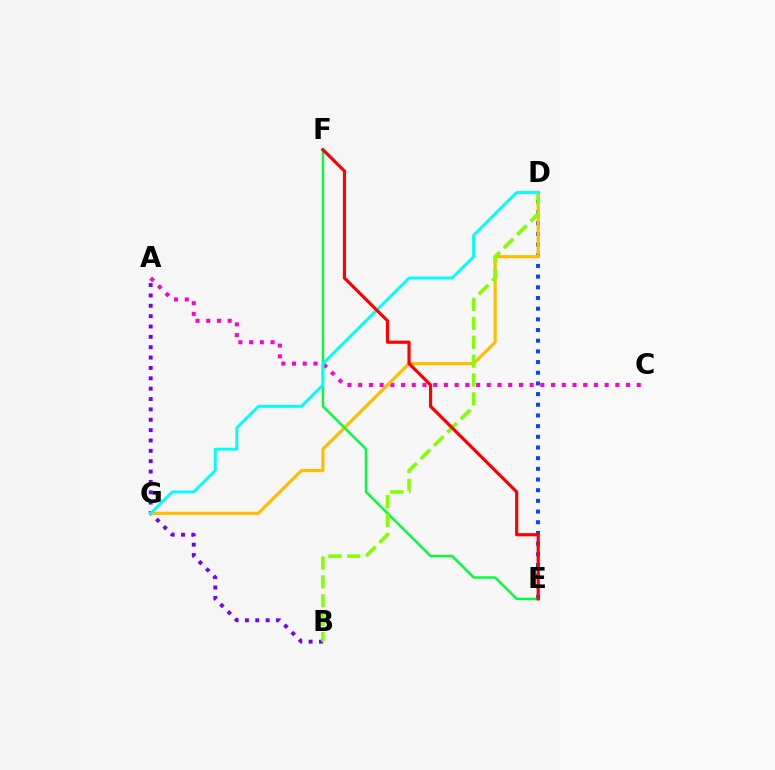{('A', 'C'): [{'color': '#ff00cf', 'line_style': 'dotted', 'thickness': 2.91}], ('A', 'B'): [{'color': '#7200ff', 'line_style': 'dotted', 'thickness': 2.81}], ('D', 'E'): [{'color': '#004bff', 'line_style': 'dotted', 'thickness': 2.9}], ('D', 'G'): [{'color': '#ffbd00', 'line_style': 'solid', 'thickness': 2.28}, {'color': '#00fff6', 'line_style': 'solid', 'thickness': 2.1}], ('E', 'F'): [{'color': '#00ff39', 'line_style': 'solid', 'thickness': 1.73}, {'color': '#ff0000', 'line_style': 'solid', 'thickness': 2.28}], ('B', 'D'): [{'color': '#84ff00', 'line_style': 'dashed', 'thickness': 2.57}]}